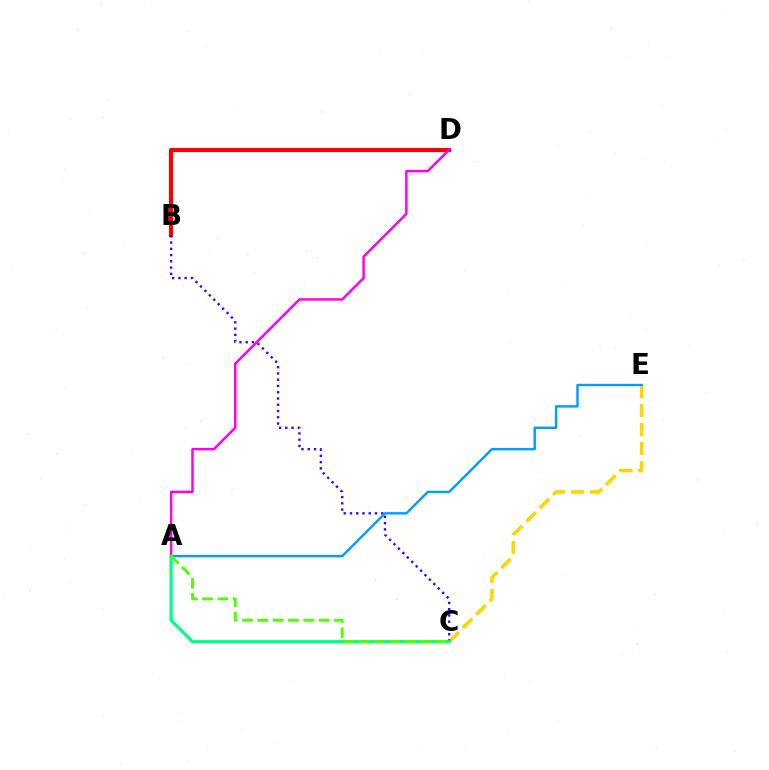{('C', 'E'): [{'color': '#ffd500', 'line_style': 'dashed', 'thickness': 2.58}], ('B', 'D'): [{'color': '#ff0000', 'line_style': 'solid', 'thickness': 2.97}], ('B', 'C'): [{'color': '#3700ff', 'line_style': 'dotted', 'thickness': 1.7}], ('A', 'E'): [{'color': '#009eff', 'line_style': 'solid', 'thickness': 1.74}], ('A', 'D'): [{'color': '#ff00ed', 'line_style': 'solid', 'thickness': 1.79}], ('A', 'C'): [{'color': '#00ff86', 'line_style': 'solid', 'thickness': 2.3}, {'color': '#4fff00', 'line_style': 'dashed', 'thickness': 2.08}]}